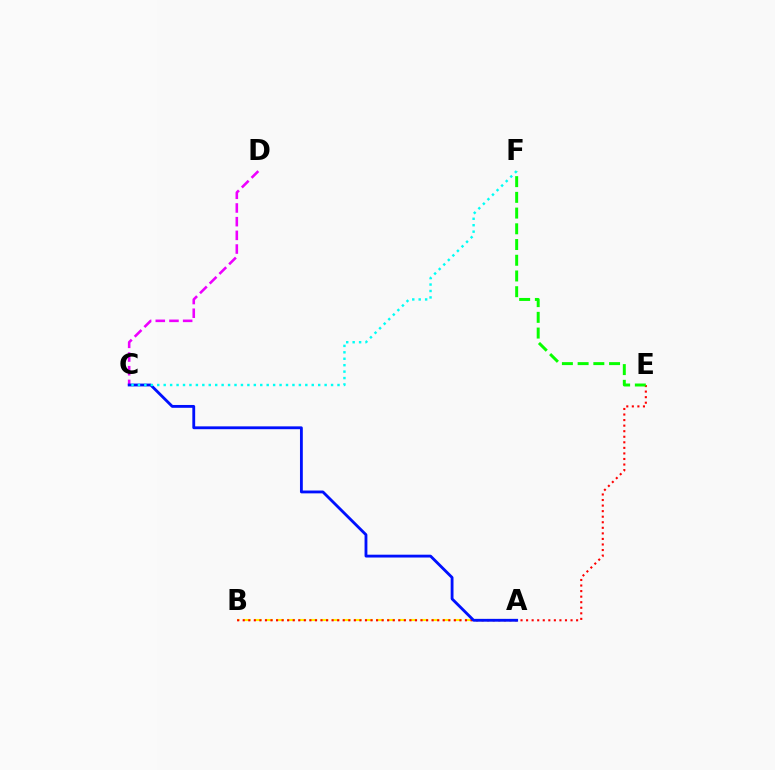{('A', 'B'): [{'color': '#fcf500', 'line_style': 'dashed', 'thickness': 1.51}], ('C', 'D'): [{'color': '#ee00ff', 'line_style': 'dashed', 'thickness': 1.86}], ('B', 'E'): [{'color': '#ff0000', 'line_style': 'dotted', 'thickness': 1.51}], ('A', 'C'): [{'color': '#0010ff', 'line_style': 'solid', 'thickness': 2.04}], ('E', 'F'): [{'color': '#08ff00', 'line_style': 'dashed', 'thickness': 2.14}], ('C', 'F'): [{'color': '#00fff6', 'line_style': 'dotted', 'thickness': 1.75}]}